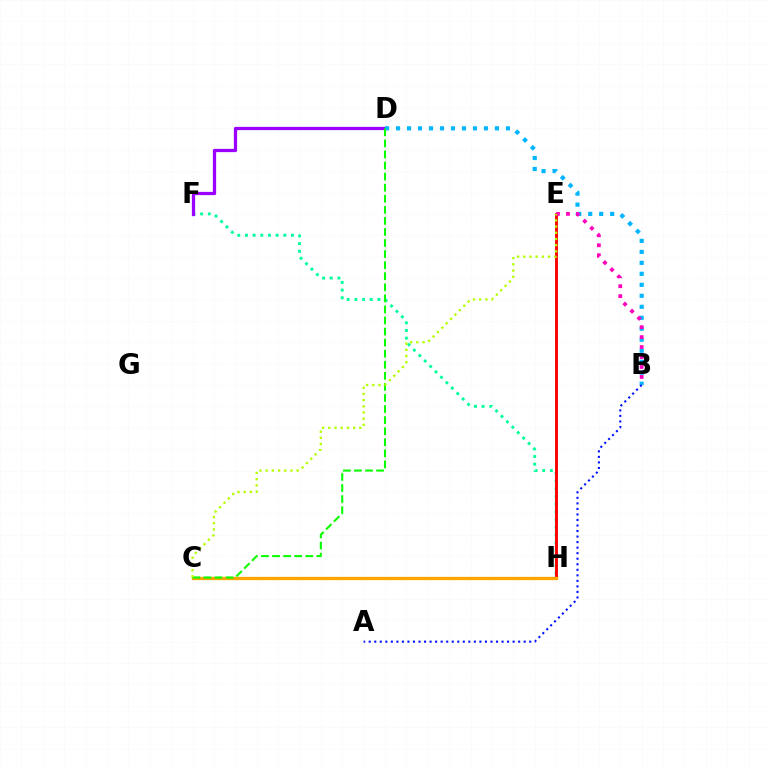{('F', 'H'): [{'color': '#00ff9d', 'line_style': 'dotted', 'thickness': 2.08}], ('E', 'H'): [{'color': '#ff0000', 'line_style': 'solid', 'thickness': 2.1}], ('D', 'F'): [{'color': '#9b00ff', 'line_style': 'solid', 'thickness': 2.35}], ('B', 'D'): [{'color': '#00b5ff', 'line_style': 'dotted', 'thickness': 2.98}], ('C', 'H'): [{'color': '#ffa500', 'line_style': 'solid', 'thickness': 2.36}], ('B', 'E'): [{'color': '#ff00bd', 'line_style': 'dotted', 'thickness': 2.71}], ('C', 'D'): [{'color': '#08ff00', 'line_style': 'dashed', 'thickness': 1.5}], ('A', 'B'): [{'color': '#0010ff', 'line_style': 'dotted', 'thickness': 1.5}], ('C', 'E'): [{'color': '#b3ff00', 'line_style': 'dotted', 'thickness': 1.68}]}